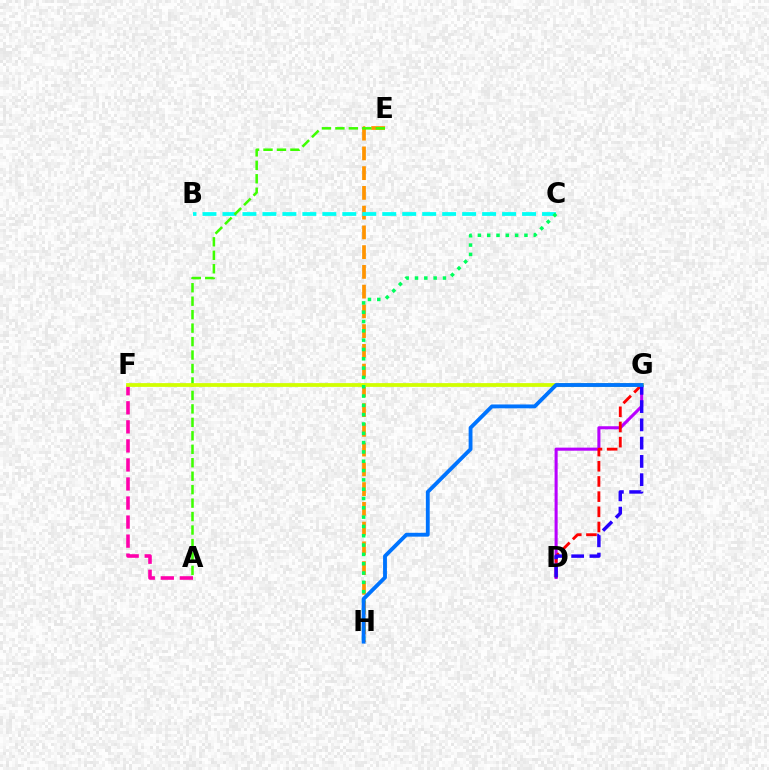{('D', 'G'): [{'color': '#b900ff', 'line_style': 'solid', 'thickness': 2.21}, {'color': '#ff0000', 'line_style': 'dashed', 'thickness': 2.06}, {'color': '#2500ff', 'line_style': 'dashed', 'thickness': 2.48}], ('A', 'F'): [{'color': '#ff00ac', 'line_style': 'dashed', 'thickness': 2.59}], ('E', 'H'): [{'color': '#ff9400', 'line_style': 'dashed', 'thickness': 2.68}], ('B', 'C'): [{'color': '#00fff6', 'line_style': 'dashed', 'thickness': 2.71}], ('A', 'E'): [{'color': '#3dff00', 'line_style': 'dashed', 'thickness': 1.83}], ('F', 'G'): [{'color': '#d1ff00', 'line_style': 'solid', 'thickness': 2.71}], ('C', 'H'): [{'color': '#00ff5c', 'line_style': 'dotted', 'thickness': 2.53}], ('G', 'H'): [{'color': '#0074ff', 'line_style': 'solid', 'thickness': 2.77}]}